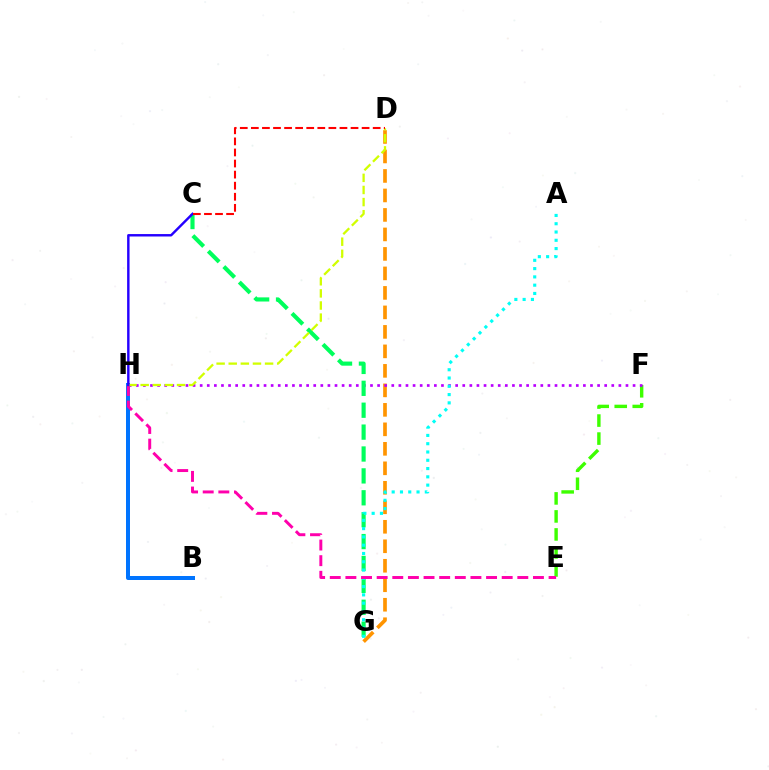{('D', 'G'): [{'color': '#ff9400', 'line_style': 'dashed', 'thickness': 2.65}], ('E', 'F'): [{'color': '#3dff00', 'line_style': 'dashed', 'thickness': 2.45}], ('B', 'H'): [{'color': '#0074ff', 'line_style': 'solid', 'thickness': 2.88}], ('F', 'H'): [{'color': '#b900ff', 'line_style': 'dotted', 'thickness': 1.93}], ('C', 'G'): [{'color': '#00ff5c', 'line_style': 'dashed', 'thickness': 2.97}], ('A', 'G'): [{'color': '#00fff6', 'line_style': 'dotted', 'thickness': 2.25}], ('E', 'H'): [{'color': '#ff00ac', 'line_style': 'dashed', 'thickness': 2.12}], ('D', 'H'): [{'color': '#d1ff00', 'line_style': 'dashed', 'thickness': 1.65}], ('C', 'H'): [{'color': '#2500ff', 'line_style': 'solid', 'thickness': 1.75}], ('C', 'D'): [{'color': '#ff0000', 'line_style': 'dashed', 'thickness': 1.5}]}